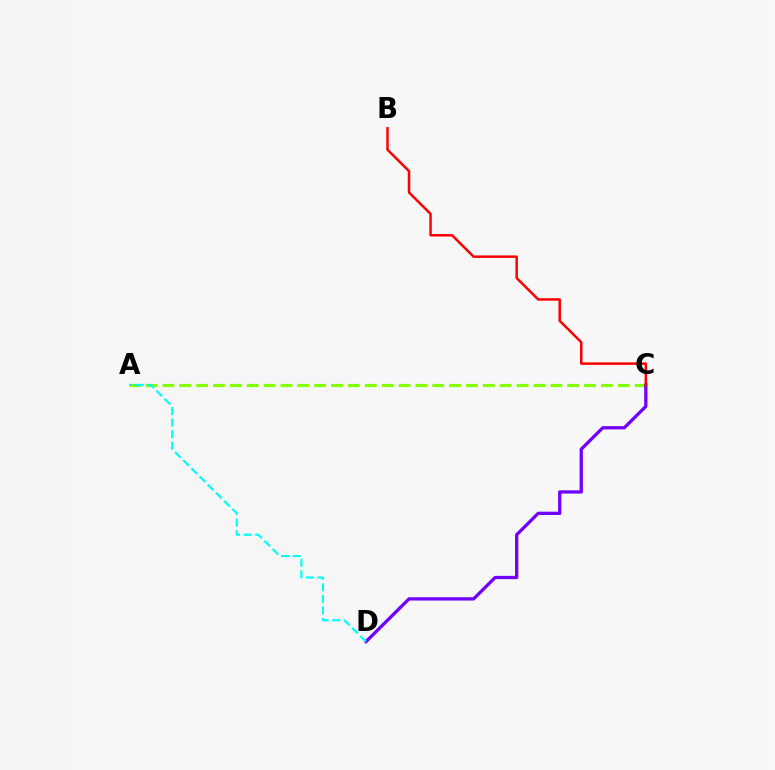{('A', 'C'): [{'color': '#84ff00', 'line_style': 'dashed', 'thickness': 2.29}], ('C', 'D'): [{'color': '#7200ff', 'line_style': 'solid', 'thickness': 2.36}], ('B', 'C'): [{'color': '#ff0000', 'line_style': 'solid', 'thickness': 1.79}], ('A', 'D'): [{'color': '#00fff6', 'line_style': 'dashed', 'thickness': 1.57}]}